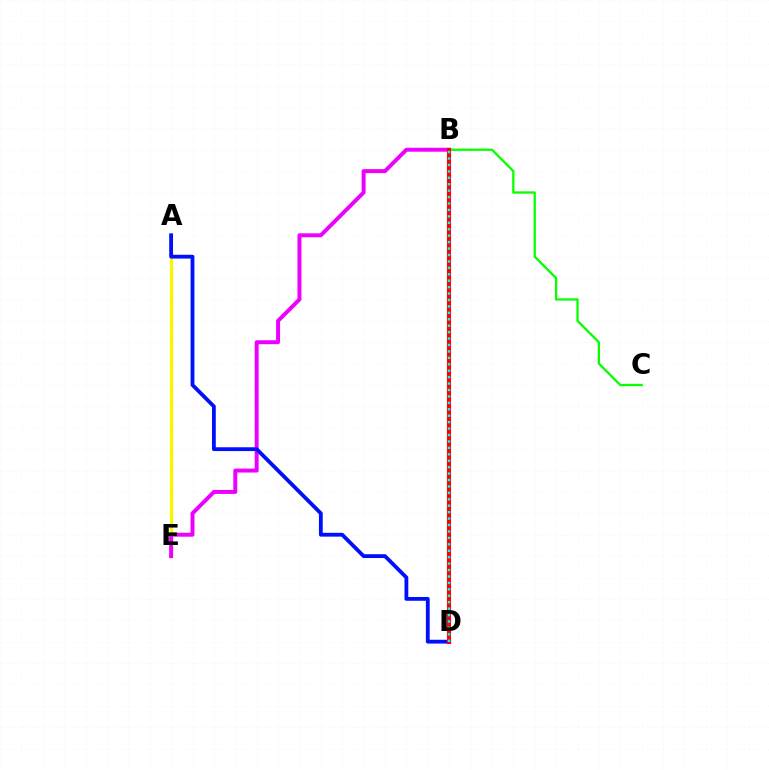{('A', 'E'): [{'color': '#fcf500', 'line_style': 'solid', 'thickness': 2.35}], ('B', 'E'): [{'color': '#ee00ff', 'line_style': 'solid', 'thickness': 2.85}], ('B', 'C'): [{'color': '#08ff00', 'line_style': 'solid', 'thickness': 1.65}], ('A', 'D'): [{'color': '#0010ff', 'line_style': 'solid', 'thickness': 2.74}], ('B', 'D'): [{'color': '#ff0000', 'line_style': 'solid', 'thickness': 2.95}, {'color': '#00fff6', 'line_style': 'dotted', 'thickness': 1.75}]}